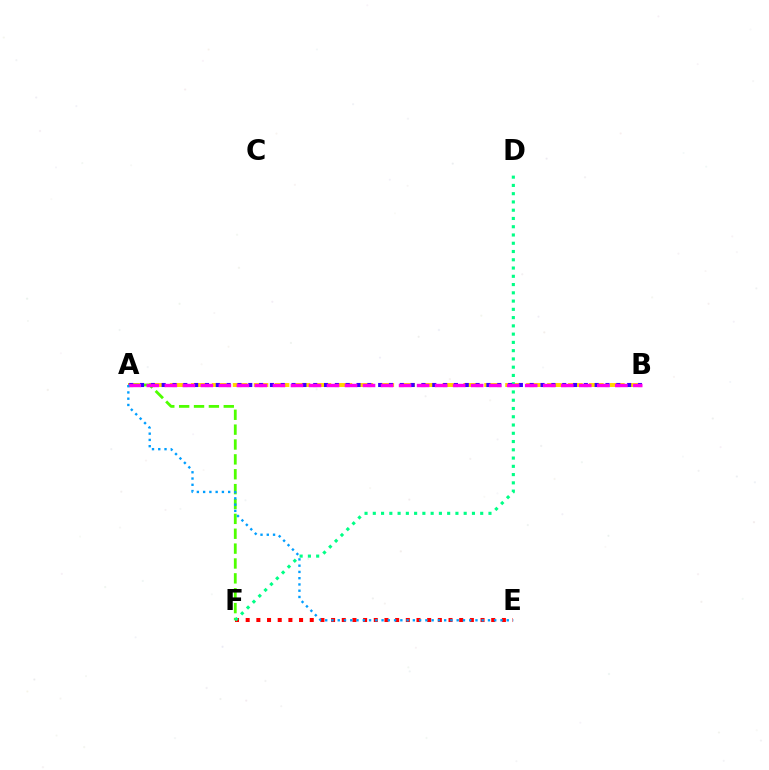{('A', 'B'): [{'color': '#ffd500', 'line_style': 'dashed', 'thickness': 2.85}, {'color': '#3700ff', 'line_style': 'dotted', 'thickness': 2.94}, {'color': '#ff00ed', 'line_style': 'dashed', 'thickness': 2.45}], ('E', 'F'): [{'color': '#ff0000', 'line_style': 'dotted', 'thickness': 2.9}], ('A', 'F'): [{'color': '#4fff00', 'line_style': 'dashed', 'thickness': 2.02}], ('D', 'F'): [{'color': '#00ff86', 'line_style': 'dotted', 'thickness': 2.24}], ('A', 'E'): [{'color': '#009eff', 'line_style': 'dotted', 'thickness': 1.7}]}